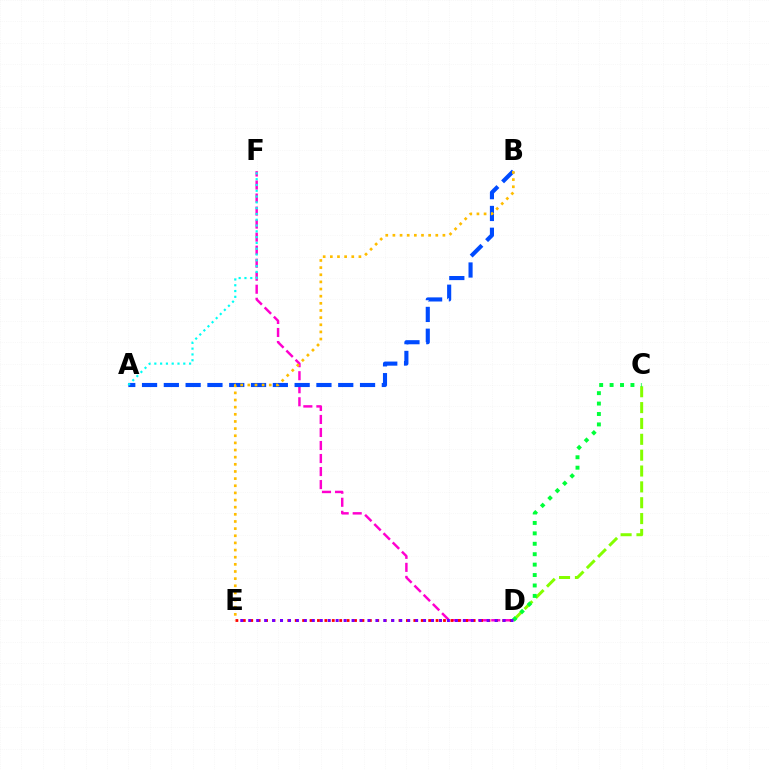{('D', 'F'): [{'color': '#ff00cf', 'line_style': 'dashed', 'thickness': 1.77}], ('C', 'D'): [{'color': '#84ff00', 'line_style': 'dashed', 'thickness': 2.15}, {'color': '#00ff39', 'line_style': 'dotted', 'thickness': 2.83}], ('A', 'B'): [{'color': '#004bff', 'line_style': 'dashed', 'thickness': 2.96}], ('D', 'E'): [{'color': '#ff0000', 'line_style': 'dotted', 'thickness': 2.01}, {'color': '#7200ff', 'line_style': 'dotted', 'thickness': 2.16}], ('A', 'F'): [{'color': '#00fff6', 'line_style': 'dotted', 'thickness': 1.57}], ('B', 'E'): [{'color': '#ffbd00', 'line_style': 'dotted', 'thickness': 1.94}]}